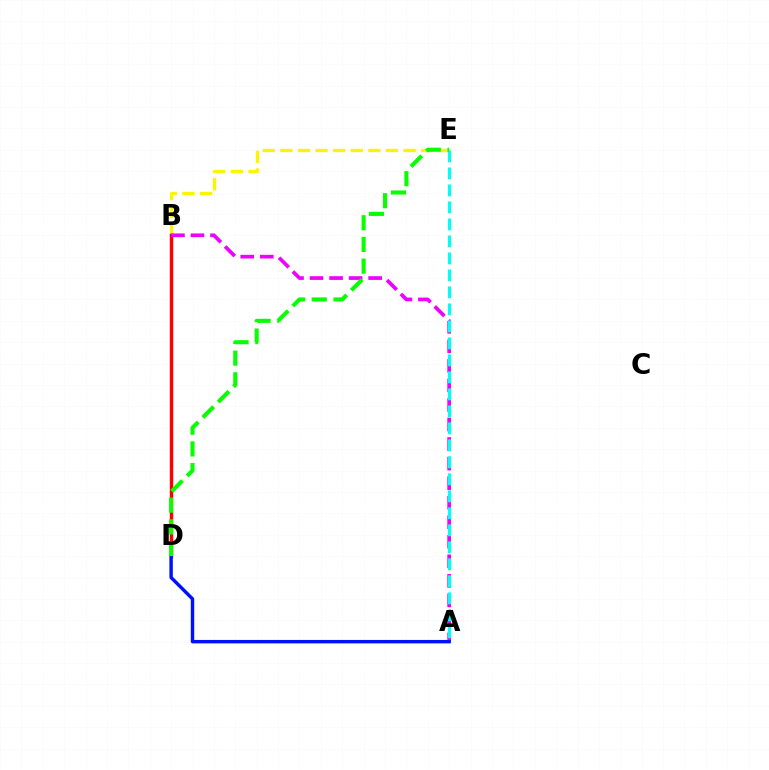{('B', 'E'): [{'color': '#fcf500', 'line_style': 'dashed', 'thickness': 2.39}], ('B', 'D'): [{'color': '#ff0000', 'line_style': 'solid', 'thickness': 2.46}], ('A', 'B'): [{'color': '#ee00ff', 'line_style': 'dashed', 'thickness': 2.65}], ('A', 'E'): [{'color': '#00fff6', 'line_style': 'dashed', 'thickness': 2.31}], ('A', 'D'): [{'color': '#0010ff', 'line_style': 'solid', 'thickness': 2.47}], ('D', 'E'): [{'color': '#08ff00', 'line_style': 'dashed', 'thickness': 2.95}]}